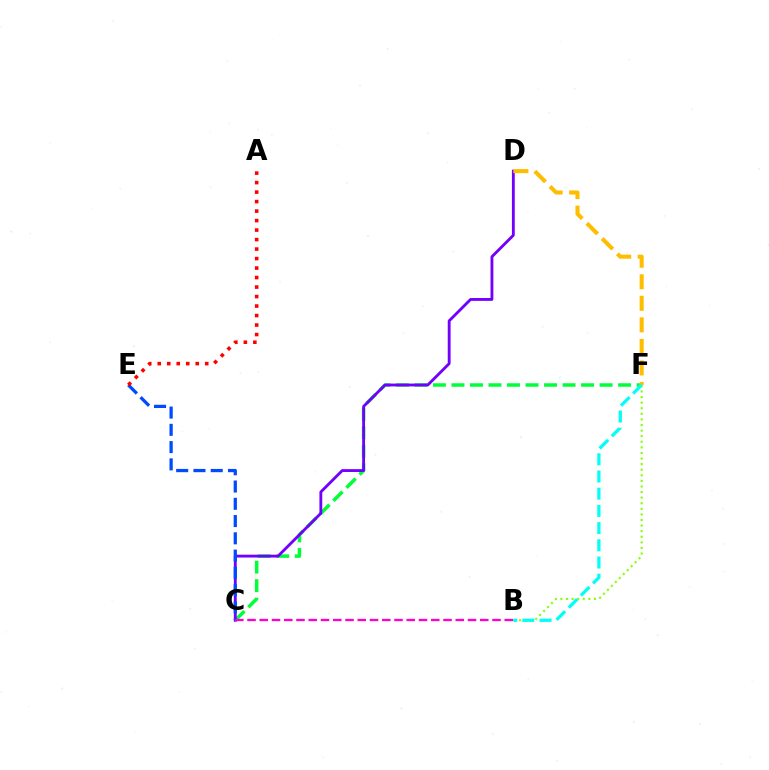{('C', 'F'): [{'color': '#00ff39', 'line_style': 'dashed', 'thickness': 2.52}], ('C', 'D'): [{'color': '#7200ff', 'line_style': 'solid', 'thickness': 2.05}], ('D', 'F'): [{'color': '#ffbd00', 'line_style': 'dashed', 'thickness': 2.93}], ('C', 'E'): [{'color': '#004bff', 'line_style': 'dashed', 'thickness': 2.35}], ('B', 'F'): [{'color': '#84ff00', 'line_style': 'dotted', 'thickness': 1.52}, {'color': '#00fff6', 'line_style': 'dashed', 'thickness': 2.34}], ('B', 'C'): [{'color': '#ff00cf', 'line_style': 'dashed', 'thickness': 1.66}], ('A', 'E'): [{'color': '#ff0000', 'line_style': 'dotted', 'thickness': 2.58}]}